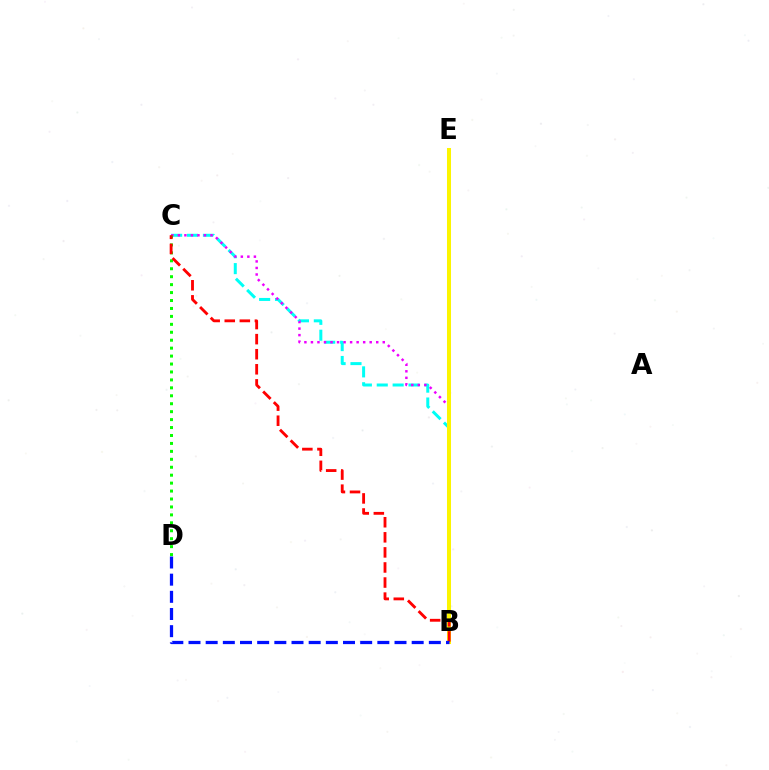{('B', 'C'): [{'color': '#00fff6', 'line_style': 'dashed', 'thickness': 2.16}, {'color': '#ee00ff', 'line_style': 'dotted', 'thickness': 1.77}, {'color': '#ff0000', 'line_style': 'dashed', 'thickness': 2.05}], ('B', 'E'): [{'color': '#fcf500', 'line_style': 'solid', 'thickness': 2.89}], ('C', 'D'): [{'color': '#08ff00', 'line_style': 'dotted', 'thickness': 2.16}], ('B', 'D'): [{'color': '#0010ff', 'line_style': 'dashed', 'thickness': 2.33}]}